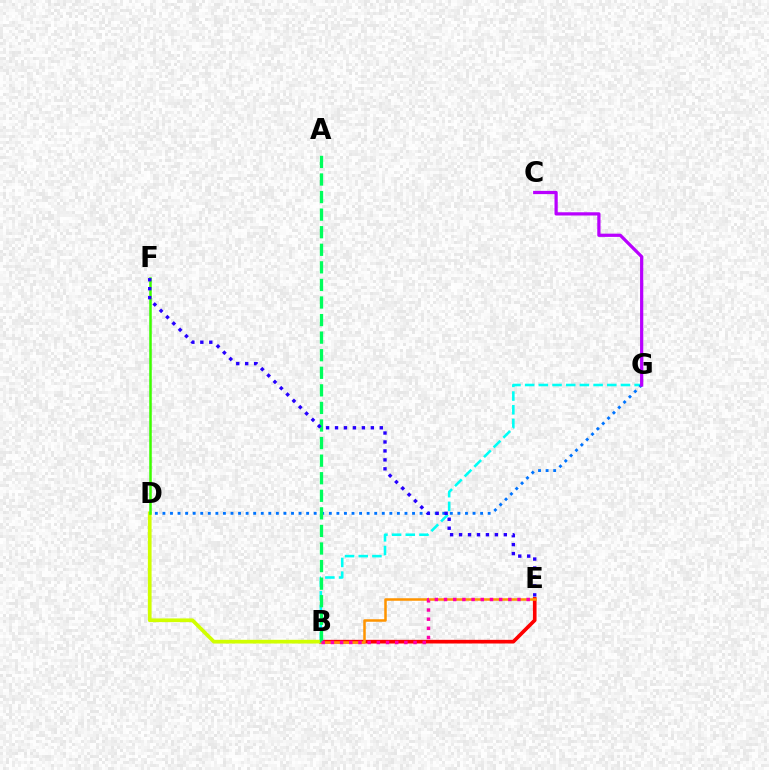{('B', 'E'): [{'color': '#ff0000', 'line_style': 'solid', 'thickness': 2.63}, {'color': '#ff9400', 'line_style': 'solid', 'thickness': 1.82}, {'color': '#ff00ac', 'line_style': 'dotted', 'thickness': 2.5}], ('B', 'G'): [{'color': '#00fff6', 'line_style': 'dashed', 'thickness': 1.86}], ('B', 'D'): [{'color': '#d1ff00', 'line_style': 'solid', 'thickness': 2.67}], ('D', 'G'): [{'color': '#0074ff', 'line_style': 'dotted', 'thickness': 2.06}], ('C', 'G'): [{'color': '#b900ff', 'line_style': 'solid', 'thickness': 2.33}], ('A', 'B'): [{'color': '#00ff5c', 'line_style': 'dashed', 'thickness': 2.39}], ('D', 'F'): [{'color': '#3dff00', 'line_style': 'solid', 'thickness': 1.82}], ('E', 'F'): [{'color': '#2500ff', 'line_style': 'dotted', 'thickness': 2.43}]}